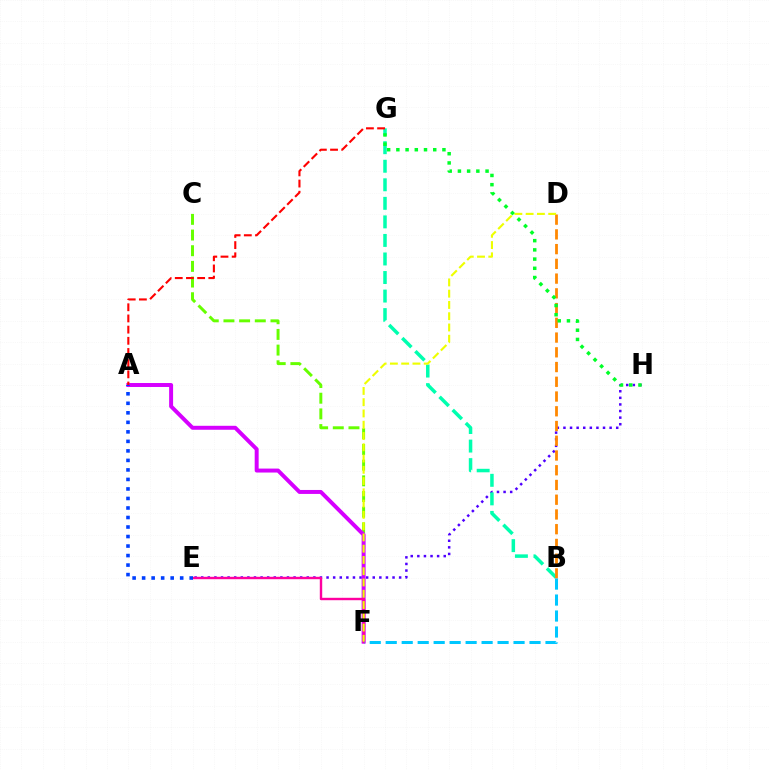{('C', 'F'): [{'color': '#66ff00', 'line_style': 'dashed', 'thickness': 2.13}], ('E', 'H'): [{'color': '#4f00ff', 'line_style': 'dotted', 'thickness': 1.79}], ('B', 'G'): [{'color': '#00ffaf', 'line_style': 'dashed', 'thickness': 2.52}], ('A', 'F'): [{'color': '#d600ff', 'line_style': 'solid', 'thickness': 2.85}], ('A', 'G'): [{'color': '#ff0000', 'line_style': 'dashed', 'thickness': 1.52}], ('E', 'F'): [{'color': '#ff00a0', 'line_style': 'solid', 'thickness': 1.73}], ('B', 'D'): [{'color': '#ff8800', 'line_style': 'dashed', 'thickness': 2.0}], ('D', 'F'): [{'color': '#eeff00', 'line_style': 'dashed', 'thickness': 1.53}], ('B', 'F'): [{'color': '#00c7ff', 'line_style': 'dashed', 'thickness': 2.17}], ('A', 'E'): [{'color': '#003fff', 'line_style': 'dotted', 'thickness': 2.59}], ('G', 'H'): [{'color': '#00ff27', 'line_style': 'dotted', 'thickness': 2.5}]}